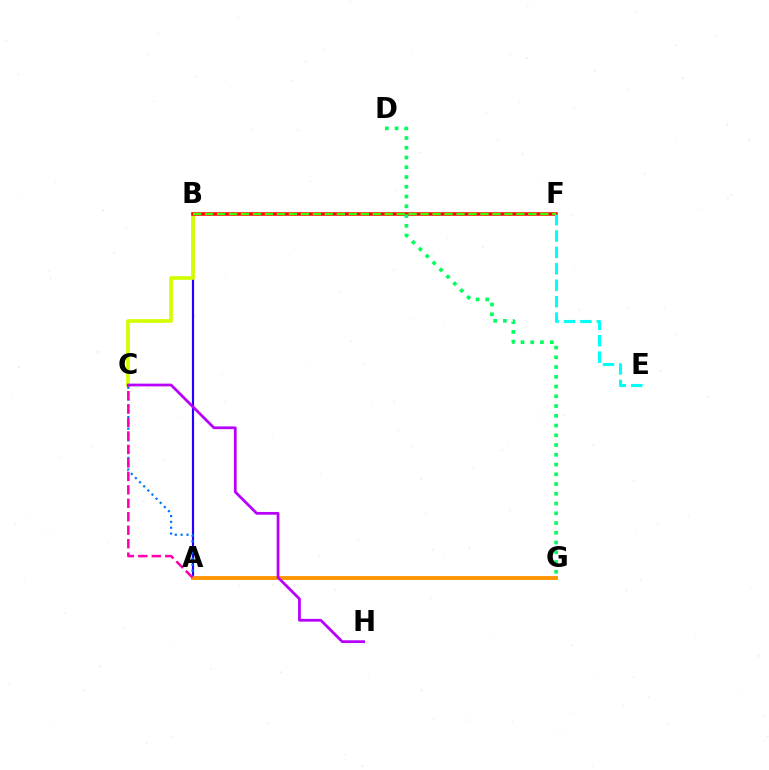{('A', 'B'): [{'color': '#2500ff', 'line_style': 'solid', 'thickness': 1.57}], ('B', 'C'): [{'color': '#d1ff00', 'line_style': 'solid', 'thickness': 2.69}], ('B', 'F'): [{'color': '#ff0000', 'line_style': 'solid', 'thickness': 2.55}, {'color': '#3dff00', 'line_style': 'dashed', 'thickness': 1.63}], ('A', 'C'): [{'color': '#0074ff', 'line_style': 'dotted', 'thickness': 1.59}, {'color': '#ff00ac', 'line_style': 'dashed', 'thickness': 1.83}], ('A', 'G'): [{'color': '#ff9400', 'line_style': 'solid', 'thickness': 2.77}], ('D', 'G'): [{'color': '#00ff5c', 'line_style': 'dotted', 'thickness': 2.65}], ('E', 'F'): [{'color': '#00fff6', 'line_style': 'dashed', 'thickness': 2.23}], ('C', 'H'): [{'color': '#b900ff', 'line_style': 'solid', 'thickness': 1.99}]}